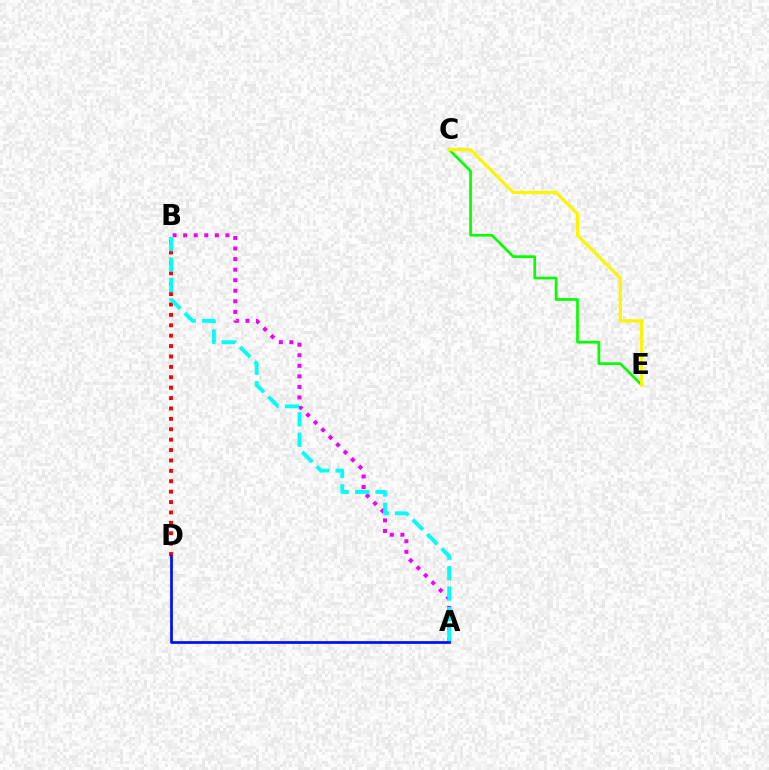{('C', 'E'): [{'color': '#08ff00', 'line_style': 'solid', 'thickness': 1.94}, {'color': '#fcf500', 'line_style': 'solid', 'thickness': 2.29}], ('A', 'B'): [{'color': '#ee00ff', 'line_style': 'dotted', 'thickness': 2.87}, {'color': '#00fff6', 'line_style': 'dashed', 'thickness': 2.78}], ('B', 'D'): [{'color': '#ff0000', 'line_style': 'dotted', 'thickness': 2.83}], ('A', 'D'): [{'color': '#0010ff', 'line_style': 'solid', 'thickness': 1.97}]}